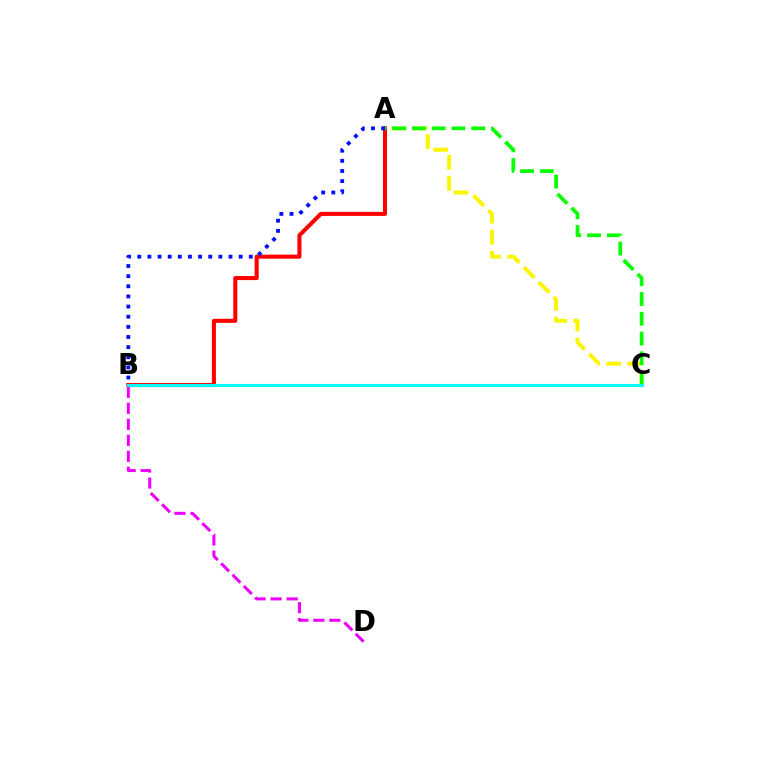{('A', 'C'): [{'color': '#fcf500', 'line_style': 'dashed', 'thickness': 2.86}, {'color': '#08ff00', 'line_style': 'dashed', 'thickness': 2.69}], ('B', 'D'): [{'color': '#ee00ff', 'line_style': 'dashed', 'thickness': 2.18}], ('A', 'B'): [{'color': '#ff0000', 'line_style': 'solid', 'thickness': 2.92}, {'color': '#0010ff', 'line_style': 'dotted', 'thickness': 2.75}], ('B', 'C'): [{'color': '#00fff6', 'line_style': 'solid', 'thickness': 2.25}]}